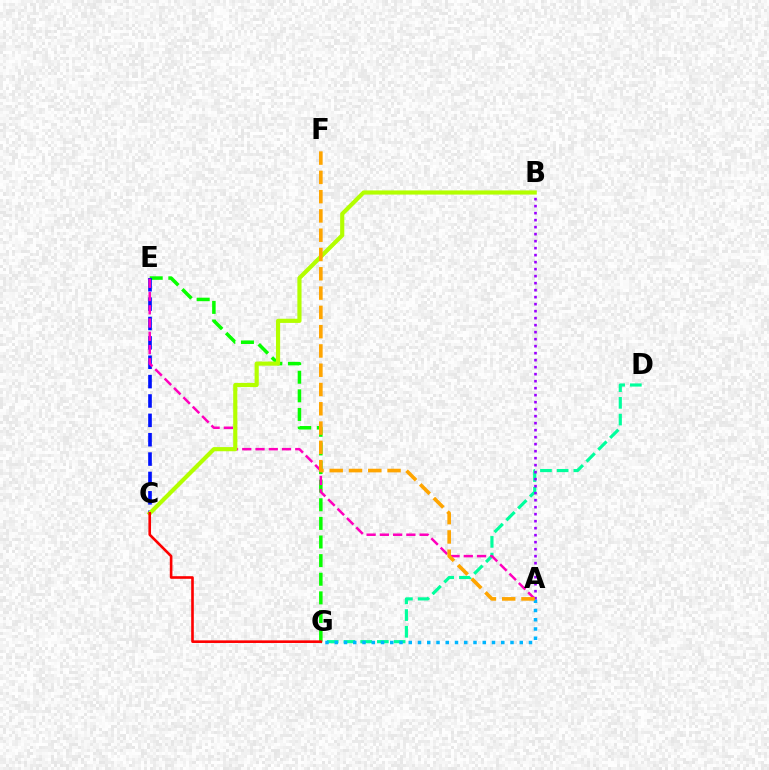{('E', 'G'): [{'color': '#08ff00', 'line_style': 'dashed', 'thickness': 2.53}], ('C', 'E'): [{'color': '#0010ff', 'line_style': 'dashed', 'thickness': 2.63}], ('D', 'G'): [{'color': '#00ff9d', 'line_style': 'dashed', 'thickness': 2.27}], ('A', 'G'): [{'color': '#00b5ff', 'line_style': 'dotted', 'thickness': 2.51}], ('A', 'E'): [{'color': '#ff00bd', 'line_style': 'dashed', 'thickness': 1.8}], ('B', 'C'): [{'color': '#b3ff00', 'line_style': 'solid', 'thickness': 2.99}], ('A', 'B'): [{'color': '#9b00ff', 'line_style': 'dotted', 'thickness': 1.9}], ('A', 'F'): [{'color': '#ffa500', 'line_style': 'dashed', 'thickness': 2.62}], ('C', 'G'): [{'color': '#ff0000', 'line_style': 'solid', 'thickness': 1.89}]}